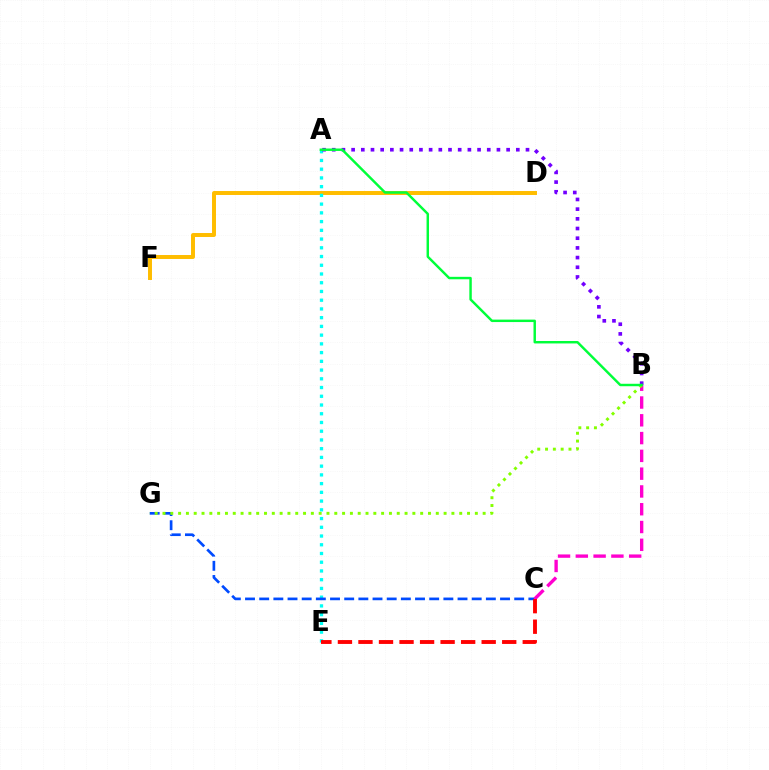{('D', 'F'): [{'color': '#ffbd00', 'line_style': 'solid', 'thickness': 2.85}], ('A', 'E'): [{'color': '#00fff6', 'line_style': 'dotted', 'thickness': 2.37}], ('C', 'G'): [{'color': '#004bff', 'line_style': 'dashed', 'thickness': 1.92}], ('B', 'C'): [{'color': '#ff00cf', 'line_style': 'dashed', 'thickness': 2.42}], ('A', 'B'): [{'color': '#7200ff', 'line_style': 'dotted', 'thickness': 2.63}, {'color': '#00ff39', 'line_style': 'solid', 'thickness': 1.76}], ('B', 'G'): [{'color': '#84ff00', 'line_style': 'dotted', 'thickness': 2.12}], ('C', 'E'): [{'color': '#ff0000', 'line_style': 'dashed', 'thickness': 2.79}]}